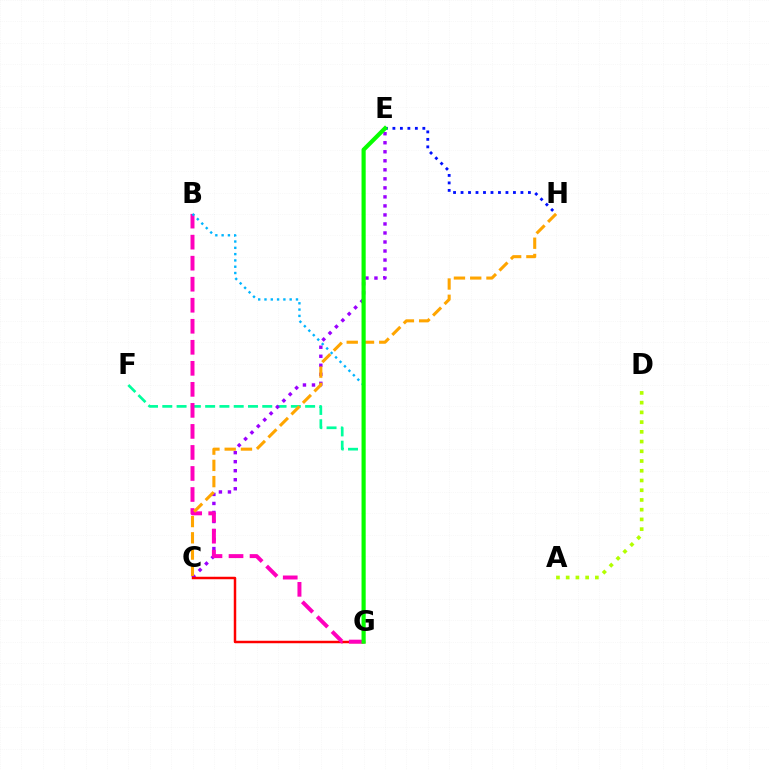{('F', 'G'): [{'color': '#00ff9d', 'line_style': 'dashed', 'thickness': 1.94}], ('C', 'E'): [{'color': '#9b00ff', 'line_style': 'dotted', 'thickness': 2.45}], ('E', 'H'): [{'color': '#0010ff', 'line_style': 'dotted', 'thickness': 2.03}], ('C', 'G'): [{'color': '#ff0000', 'line_style': 'solid', 'thickness': 1.79}], ('B', 'G'): [{'color': '#ff00bd', 'line_style': 'dashed', 'thickness': 2.86}, {'color': '#00b5ff', 'line_style': 'dotted', 'thickness': 1.71}], ('C', 'H'): [{'color': '#ffa500', 'line_style': 'dashed', 'thickness': 2.21}], ('E', 'G'): [{'color': '#08ff00', 'line_style': 'solid', 'thickness': 3.0}], ('A', 'D'): [{'color': '#b3ff00', 'line_style': 'dotted', 'thickness': 2.64}]}